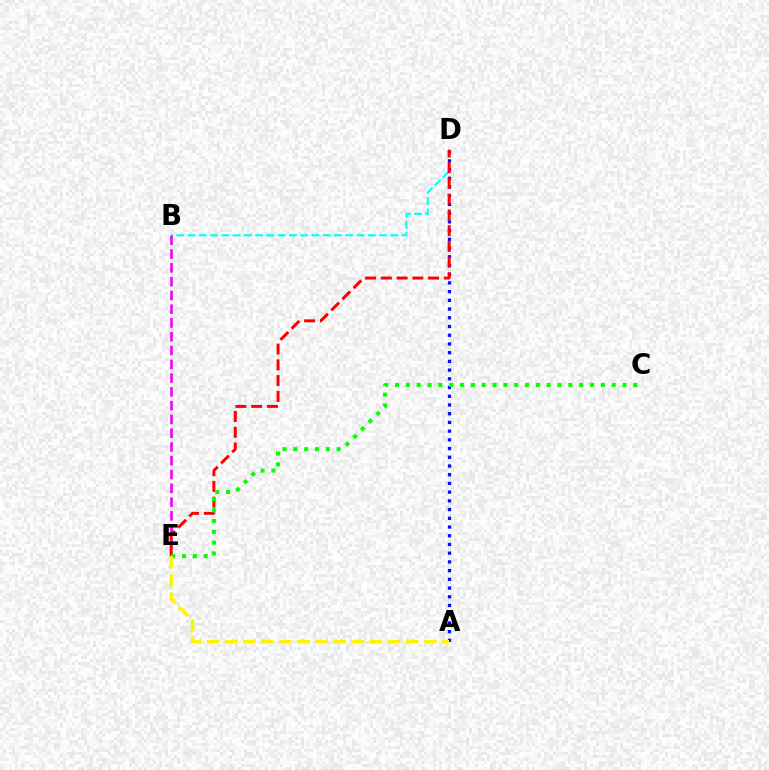{('B', 'D'): [{'color': '#00fff6', 'line_style': 'dashed', 'thickness': 1.53}], ('A', 'D'): [{'color': '#0010ff', 'line_style': 'dotted', 'thickness': 2.37}], ('B', 'E'): [{'color': '#ee00ff', 'line_style': 'dashed', 'thickness': 1.87}], ('D', 'E'): [{'color': '#ff0000', 'line_style': 'dashed', 'thickness': 2.14}], ('C', 'E'): [{'color': '#08ff00', 'line_style': 'dotted', 'thickness': 2.94}], ('A', 'E'): [{'color': '#fcf500', 'line_style': 'dashed', 'thickness': 2.46}]}